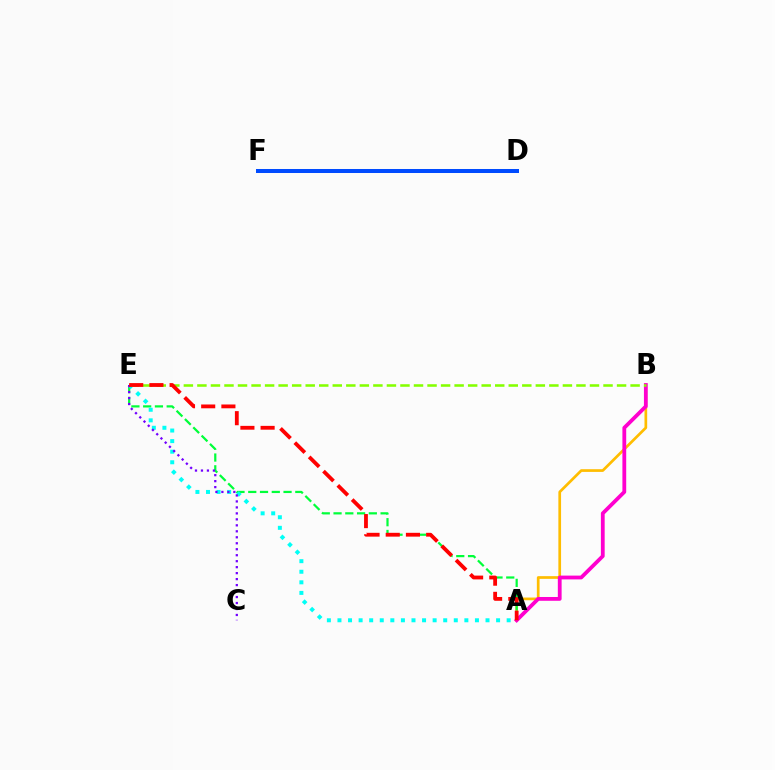{('A', 'B'): [{'color': '#ffbd00', 'line_style': 'solid', 'thickness': 1.94}, {'color': '#ff00cf', 'line_style': 'solid', 'thickness': 2.73}], ('A', 'E'): [{'color': '#00ff39', 'line_style': 'dashed', 'thickness': 1.6}, {'color': '#00fff6', 'line_style': 'dotted', 'thickness': 2.87}, {'color': '#ff0000', 'line_style': 'dashed', 'thickness': 2.74}], ('D', 'F'): [{'color': '#004bff', 'line_style': 'solid', 'thickness': 2.89}], ('B', 'E'): [{'color': '#84ff00', 'line_style': 'dashed', 'thickness': 1.84}], ('C', 'E'): [{'color': '#7200ff', 'line_style': 'dotted', 'thickness': 1.62}]}